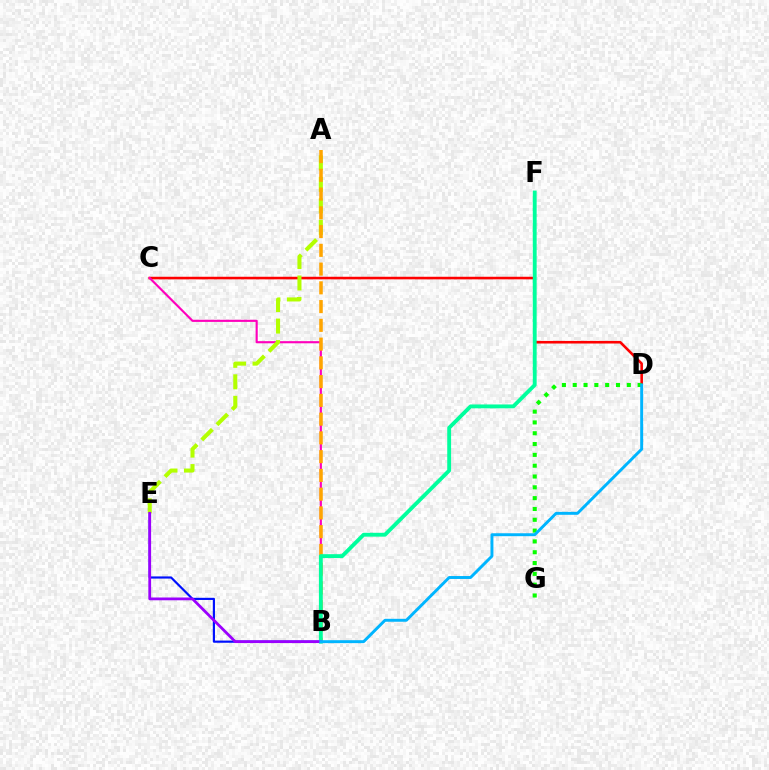{('C', 'D'): [{'color': '#ff0000', 'line_style': 'solid', 'thickness': 1.86}], ('B', 'C'): [{'color': '#ff00bd', 'line_style': 'solid', 'thickness': 1.54}], ('B', 'E'): [{'color': '#0010ff', 'line_style': 'solid', 'thickness': 1.56}, {'color': '#9b00ff', 'line_style': 'solid', 'thickness': 2.0}], ('D', 'G'): [{'color': '#08ff00', 'line_style': 'dotted', 'thickness': 2.94}], ('A', 'E'): [{'color': '#b3ff00', 'line_style': 'dashed', 'thickness': 2.92}], ('A', 'B'): [{'color': '#ffa500', 'line_style': 'dashed', 'thickness': 2.55}], ('B', 'F'): [{'color': '#00ff9d', 'line_style': 'solid', 'thickness': 2.78}], ('B', 'D'): [{'color': '#00b5ff', 'line_style': 'solid', 'thickness': 2.11}]}